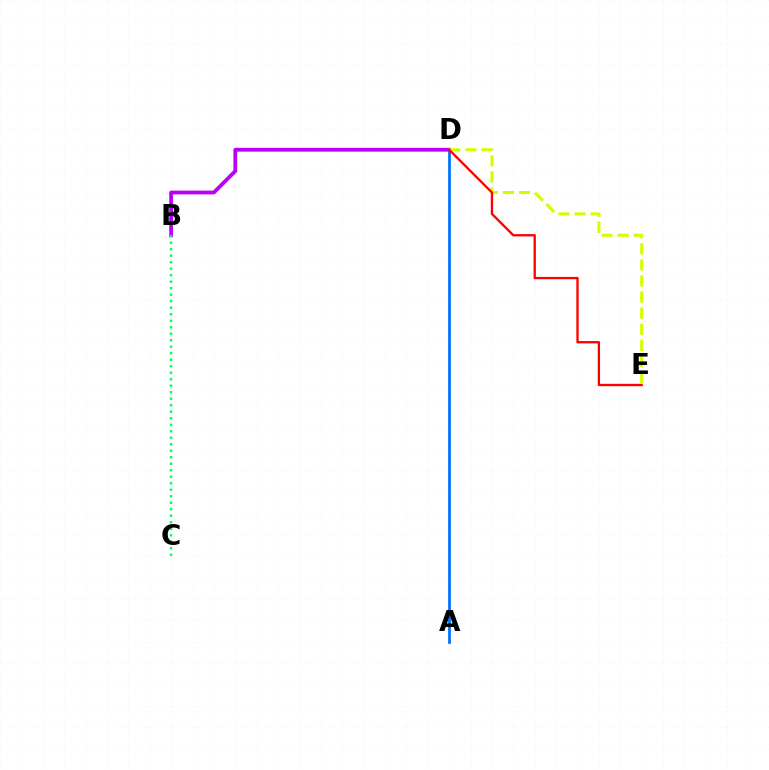{('A', 'D'): [{'color': '#0074ff', 'line_style': 'solid', 'thickness': 2.0}], ('B', 'D'): [{'color': '#b900ff', 'line_style': 'solid', 'thickness': 2.74}], ('D', 'E'): [{'color': '#d1ff00', 'line_style': 'dashed', 'thickness': 2.19}, {'color': '#ff0000', 'line_style': 'solid', 'thickness': 1.68}], ('B', 'C'): [{'color': '#00ff5c', 'line_style': 'dotted', 'thickness': 1.77}]}